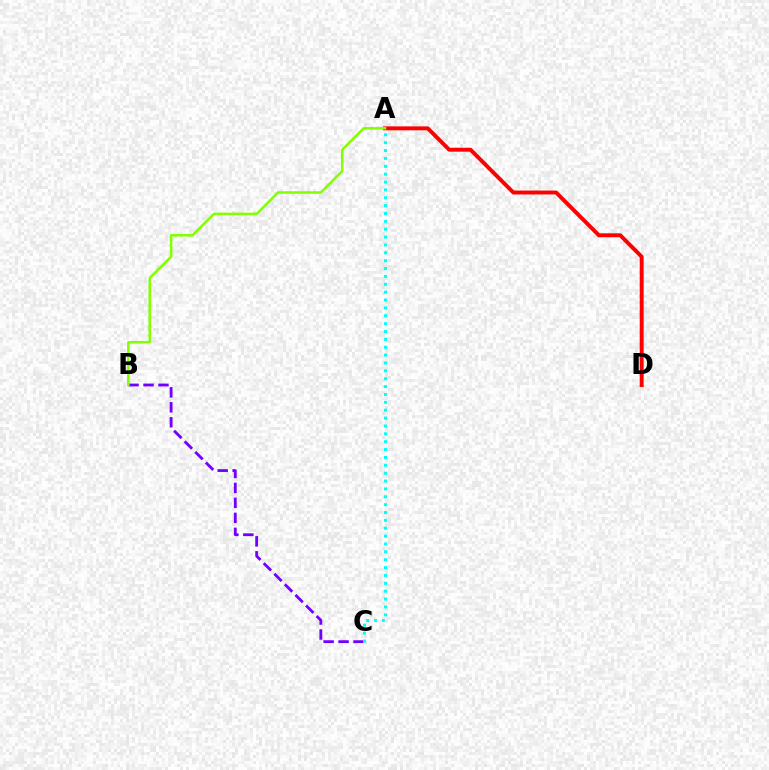{('B', 'C'): [{'color': '#7200ff', 'line_style': 'dashed', 'thickness': 2.03}], ('A', 'D'): [{'color': '#ff0000', 'line_style': 'solid', 'thickness': 2.83}], ('A', 'C'): [{'color': '#00fff6', 'line_style': 'dotted', 'thickness': 2.14}], ('A', 'B'): [{'color': '#84ff00', 'line_style': 'solid', 'thickness': 1.83}]}